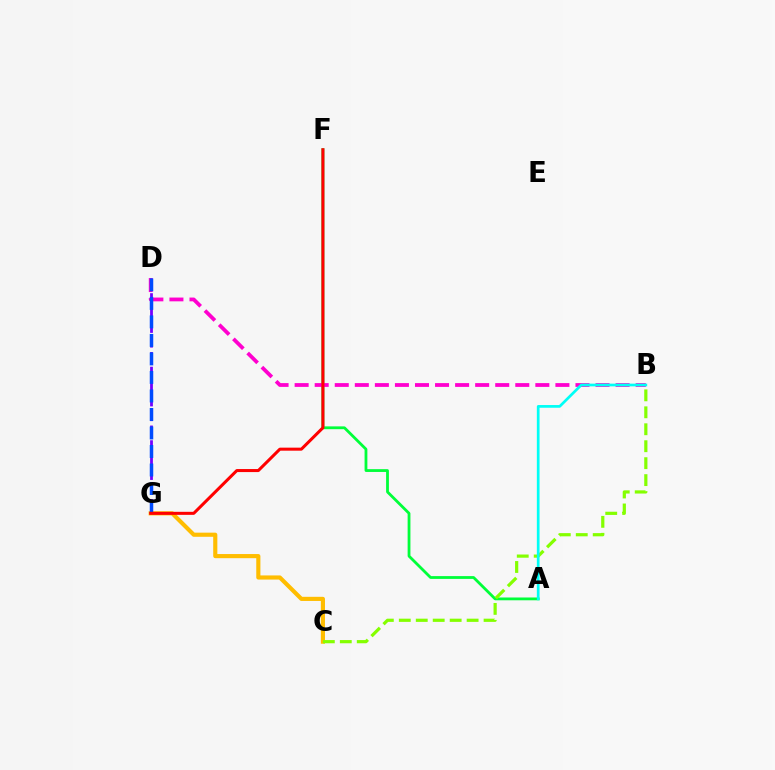{('A', 'F'): [{'color': '#00ff39', 'line_style': 'solid', 'thickness': 2.01}], ('B', 'D'): [{'color': '#ff00cf', 'line_style': 'dashed', 'thickness': 2.73}], ('C', 'G'): [{'color': '#ffbd00', 'line_style': 'solid', 'thickness': 2.98}], ('B', 'C'): [{'color': '#84ff00', 'line_style': 'dashed', 'thickness': 2.3}], ('D', 'G'): [{'color': '#7200ff', 'line_style': 'dashed', 'thickness': 2.0}, {'color': '#004bff', 'line_style': 'dashed', 'thickness': 2.52}], ('F', 'G'): [{'color': '#ff0000', 'line_style': 'solid', 'thickness': 2.19}], ('A', 'B'): [{'color': '#00fff6', 'line_style': 'solid', 'thickness': 1.95}]}